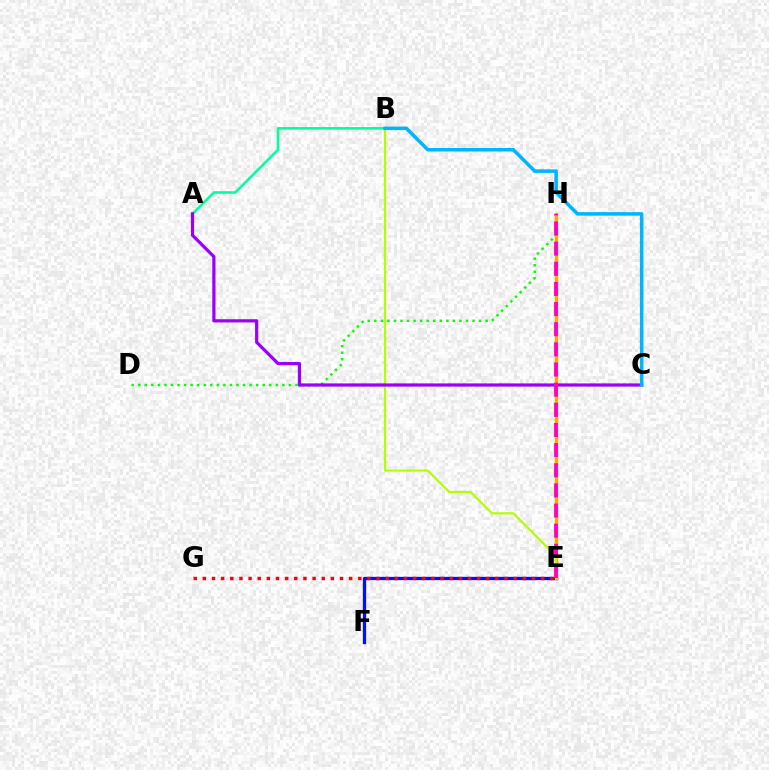{('D', 'H'): [{'color': '#08ff00', 'line_style': 'dotted', 'thickness': 1.78}], ('E', 'F'): [{'color': '#0010ff', 'line_style': 'solid', 'thickness': 2.37}], ('A', 'B'): [{'color': '#00ff9d', 'line_style': 'solid', 'thickness': 1.85}], ('E', 'G'): [{'color': '#ff0000', 'line_style': 'dotted', 'thickness': 2.48}], ('E', 'H'): [{'color': '#ffa500', 'line_style': 'solid', 'thickness': 2.41}, {'color': '#ff00bd', 'line_style': 'dashed', 'thickness': 2.74}], ('B', 'E'): [{'color': '#b3ff00', 'line_style': 'solid', 'thickness': 1.58}], ('A', 'C'): [{'color': '#9b00ff', 'line_style': 'solid', 'thickness': 2.31}], ('B', 'C'): [{'color': '#00b5ff', 'line_style': 'solid', 'thickness': 2.53}]}